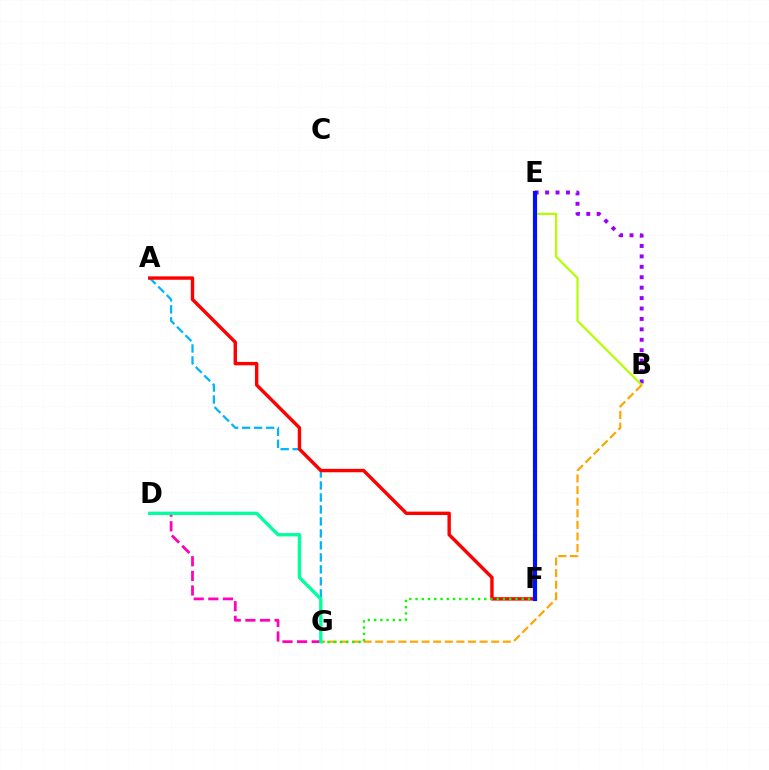{('B', 'E'): [{'color': '#9b00ff', 'line_style': 'dotted', 'thickness': 2.83}, {'color': '#b3ff00', 'line_style': 'solid', 'thickness': 1.58}], ('A', 'G'): [{'color': '#00b5ff', 'line_style': 'dashed', 'thickness': 1.63}], ('D', 'G'): [{'color': '#ff00bd', 'line_style': 'dashed', 'thickness': 1.99}, {'color': '#00ff9d', 'line_style': 'solid', 'thickness': 2.41}], ('A', 'F'): [{'color': '#ff0000', 'line_style': 'solid', 'thickness': 2.45}], ('B', 'G'): [{'color': '#ffa500', 'line_style': 'dashed', 'thickness': 1.58}], ('F', 'G'): [{'color': '#08ff00', 'line_style': 'dotted', 'thickness': 1.7}], ('E', 'F'): [{'color': '#0010ff', 'line_style': 'solid', 'thickness': 2.99}]}